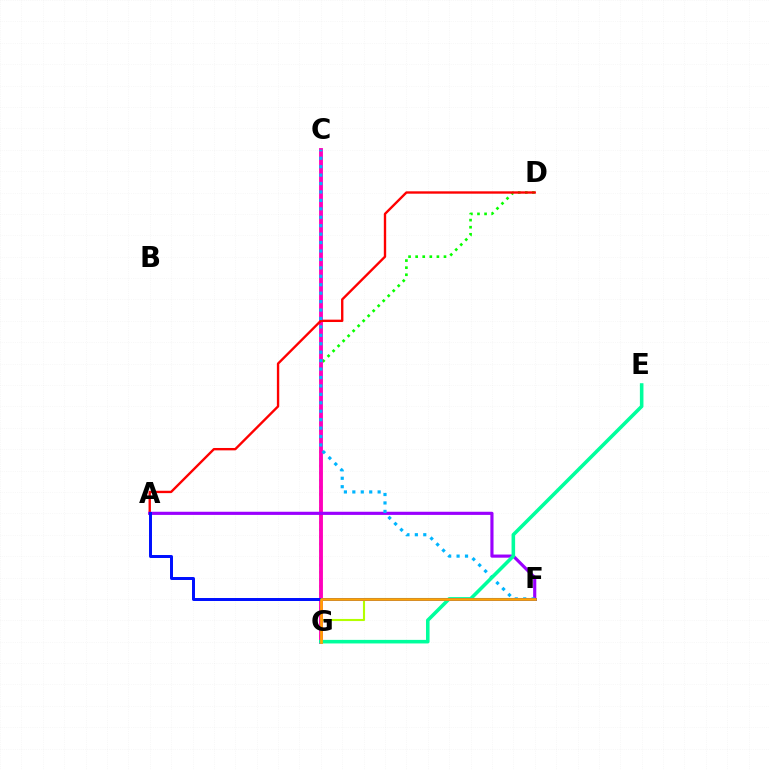{('D', 'G'): [{'color': '#08ff00', 'line_style': 'dotted', 'thickness': 1.92}], ('F', 'G'): [{'color': '#b3ff00', 'line_style': 'solid', 'thickness': 1.52}, {'color': '#ffa500', 'line_style': 'solid', 'thickness': 1.93}], ('C', 'G'): [{'color': '#ff00bd', 'line_style': 'solid', 'thickness': 2.78}], ('A', 'D'): [{'color': '#ff0000', 'line_style': 'solid', 'thickness': 1.71}], ('A', 'F'): [{'color': '#9b00ff', 'line_style': 'solid', 'thickness': 2.27}, {'color': '#0010ff', 'line_style': 'solid', 'thickness': 2.14}], ('C', 'F'): [{'color': '#00b5ff', 'line_style': 'dotted', 'thickness': 2.29}], ('E', 'G'): [{'color': '#00ff9d', 'line_style': 'solid', 'thickness': 2.57}]}